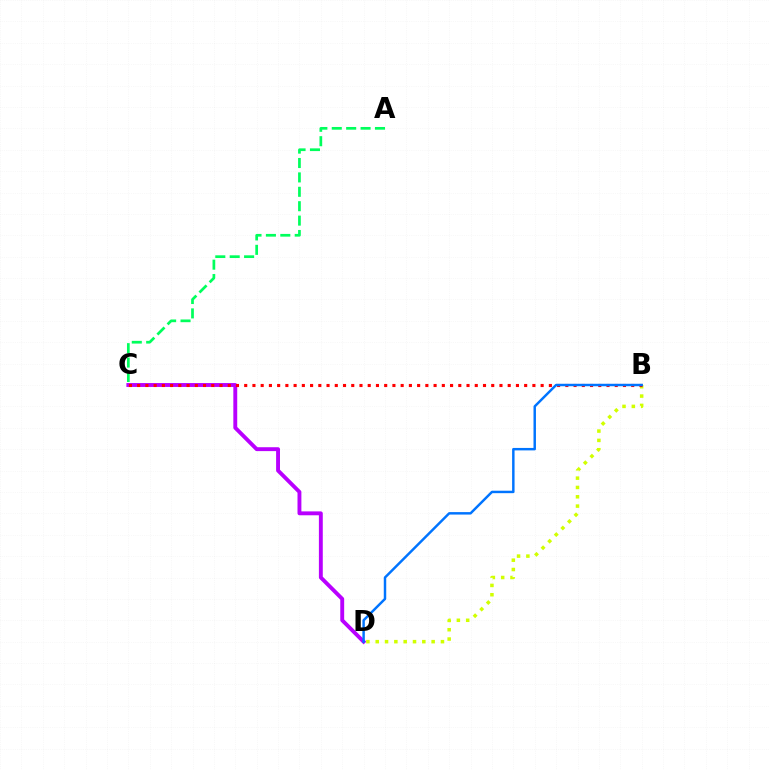{('C', 'D'): [{'color': '#b900ff', 'line_style': 'solid', 'thickness': 2.8}], ('B', 'D'): [{'color': '#d1ff00', 'line_style': 'dotted', 'thickness': 2.53}, {'color': '#0074ff', 'line_style': 'solid', 'thickness': 1.77}], ('B', 'C'): [{'color': '#ff0000', 'line_style': 'dotted', 'thickness': 2.24}], ('A', 'C'): [{'color': '#00ff5c', 'line_style': 'dashed', 'thickness': 1.96}]}